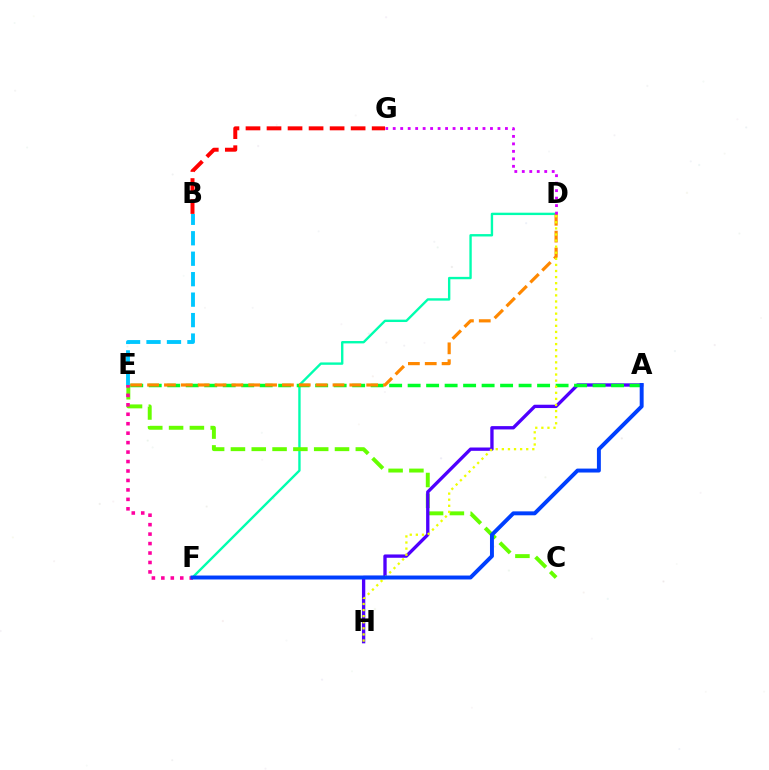{('D', 'F'): [{'color': '#00ffaf', 'line_style': 'solid', 'thickness': 1.71}], ('C', 'E'): [{'color': '#66ff00', 'line_style': 'dashed', 'thickness': 2.83}], ('E', 'F'): [{'color': '#ff00a0', 'line_style': 'dotted', 'thickness': 2.57}], ('A', 'H'): [{'color': '#4f00ff', 'line_style': 'solid', 'thickness': 2.4}], ('A', 'E'): [{'color': '#00ff27', 'line_style': 'dashed', 'thickness': 2.51}], ('D', 'E'): [{'color': '#ff8800', 'line_style': 'dashed', 'thickness': 2.29}], ('B', 'E'): [{'color': '#00c7ff', 'line_style': 'dashed', 'thickness': 2.78}], ('D', 'H'): [{'color': '#eeff00', 'line_style': 'dotted', 'thickness': 1.65}], ('D', 'G'): [{'color': '#d600ff', 'line_style': 'dotted', 'thickness': 2.03}], ('A', 'F'): [{'color': '#003fff', 'line_style': 'solid', 'thickness': 2.83}], ('B', 'G'): [{'color': '#ff0000', 'line_style': 'dashed', 'thickness': 2.86}]}